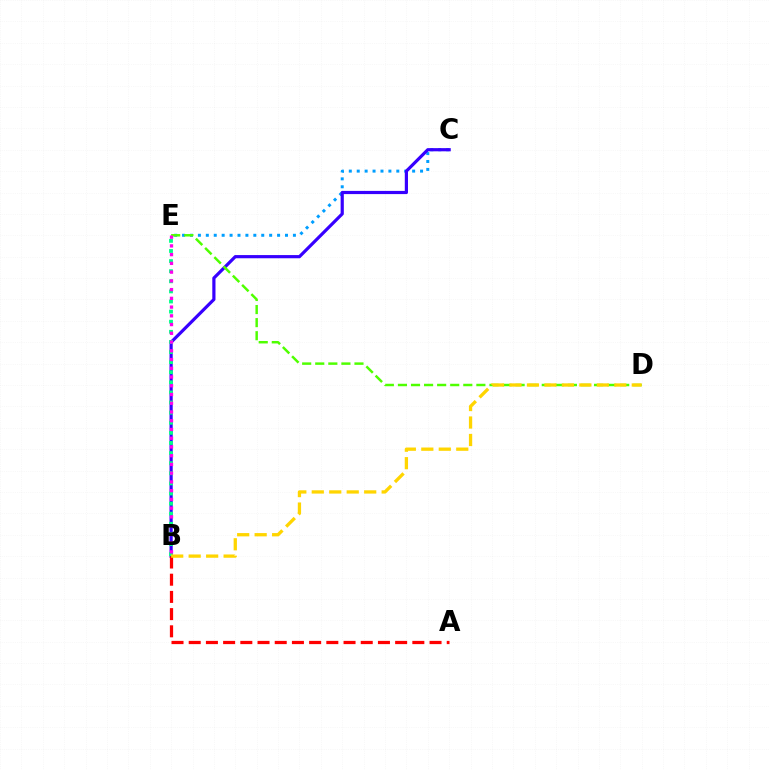{('C', 'E'): [{'color': '#009eff', 'line_style': 'dotted', 'thickness': 2.15}], ('B', 'C'): [{'color': '#3700ff', 'line_style': 'solid', 'thickness': 2.3}], ('A', 'B'): [{'color': '#ff0000', 'line_style': 'dashed', 'thickness': 2.34}], ('B', 'E'): [{'color': '#00ff86', 'line_style': 'dotted', 'thickness': 2.75}, {'color': '#ff00ed', 'line_style': 'dotted', 'thickness': 2.38}], ('D', 'E'): [{'color': '#4fff00', 'line_style': 'dashed', 'thickness': 1.78}], ('B', 'D'): [{'color': '#ffd500', 'line_style': 'dashed', 'thickness': 2.37}]}